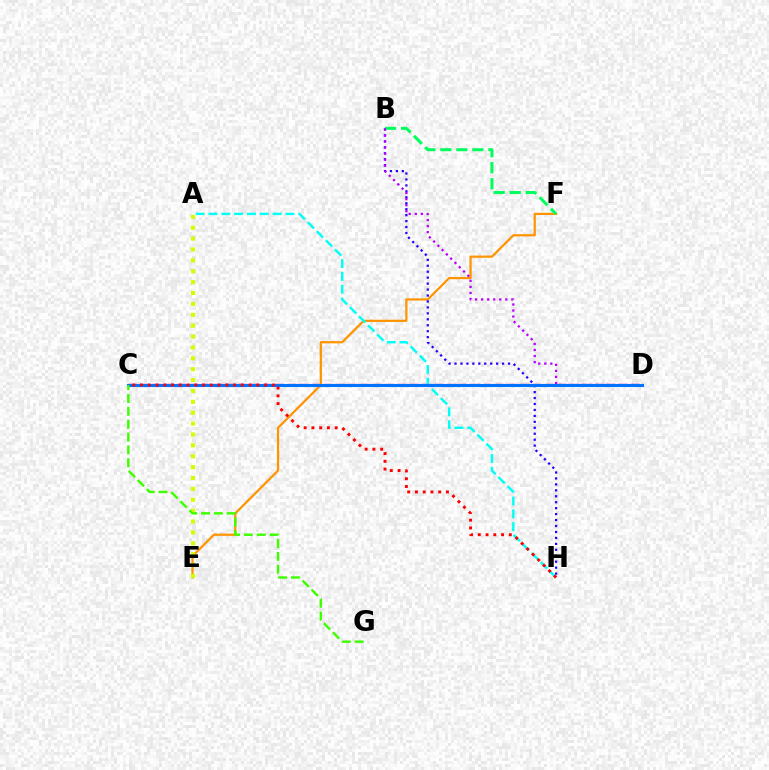{('C', 'D'): [{'color': '#ff00ac', 'line_style': 'dashed', 'thickness': 1.67}, {'color': '#0074ff', 'line_style': 'solid', 'thickness': 2.22}], ('E', 'F'): [{'color': '#ff9400', 'line_style': 'solid', 'thickness': 1.61}], ('A', 'H'): [{'color': '#00fff6', 'line_style': 'dashed', 'thickness': 1.74}], ('B', 'H'): [{'color': '#2500ff', 'line_style': 'dotted', 'thickness': 1.62}], ('B', 'F'): [{'color': '#00ff5c', 'line_style': 'dashed', 'thickness': 2.18}], ('B', 'D'): [{'color': '#b900ff', 'line_style': 'dotted', 'thickness': 1.64}], ('C', 'H'): [{'color': '#ff0000', 'line_style': 'dotted', 'thickness': 2.11}], ('A', 'E'): [{'color': '#d1ff00', 'line_style': 'dotted', 'thickness': 2.96}], ('C', 'G'): [{'color': '#3dff00', 'line_style': 'dashed', 'thickness': 1.74}]}